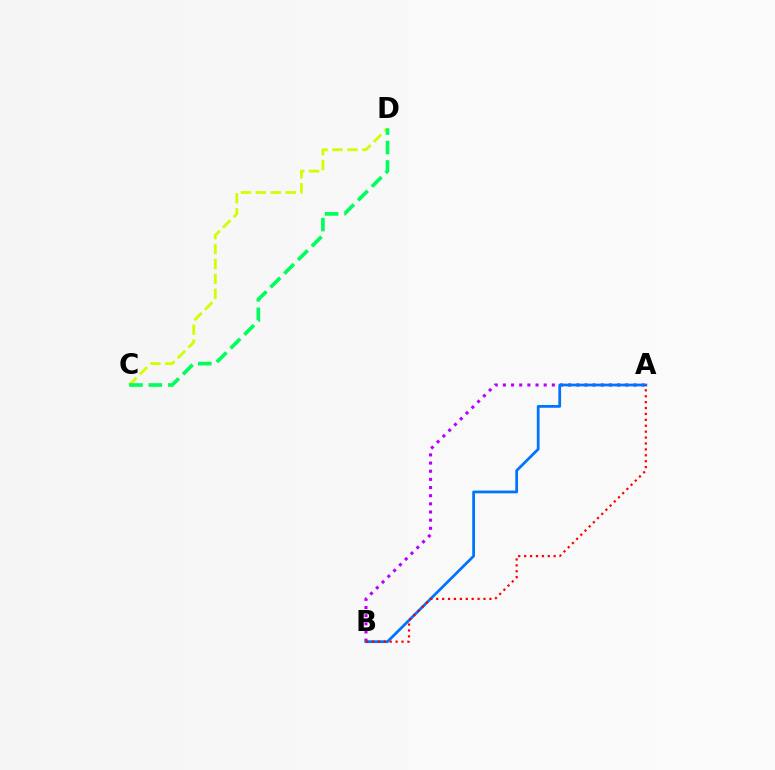{('C', 'D'): [{'color': '#d1ff00', 'line_style': 'dashed', 'thickness': 2.03}, {'color': '#00ff5c', 'line_style': 'dashed', 'thickness': 2.64}], ('A', 'B'): [{'color': '#b900ff', 'line_style': 'dotted', 'thickness': 2.22}, {'color': '#0074ff', 'line_style': 'solid', 'thickness': 1.98}, {'color': '#ff0000', 'line_style': 'dotted', 'thickness': 1.6}]}